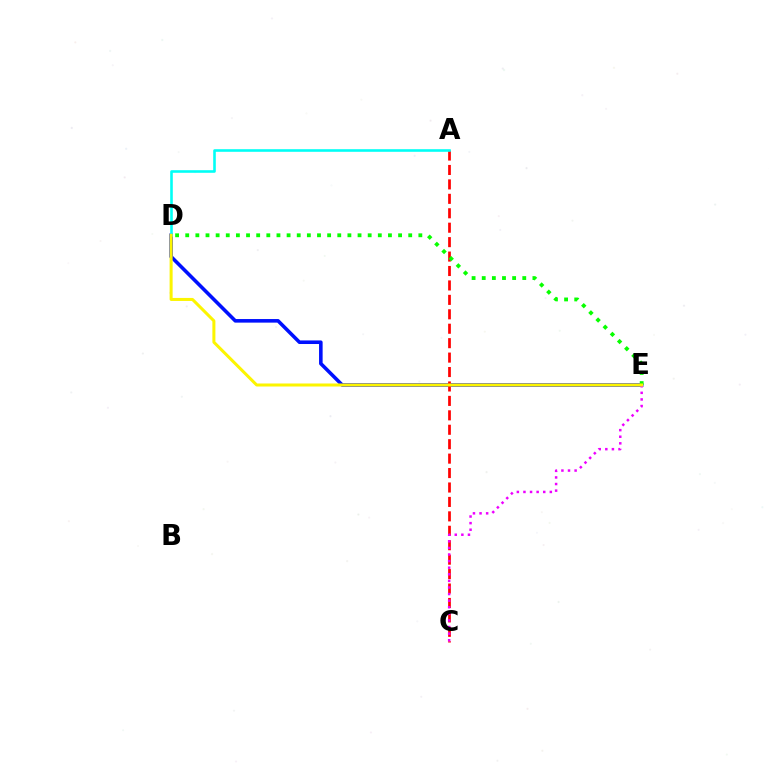{('D', 'E'): [{'color': '#0010ff', 'line_style': 'solid', 'thickness': 2.58}, {'color': '#08ff00', 'line_style': 'dotted', 'thickness': 2.75}, {'color': '#fcf500', 'line_style': 'solid', 'thickness': 2.17}], ('A', 'C'): [{'color': '#ff0000', 'line_style': 'dashed', 'thickness': 1.96}], ('A', 'D'): [{'color': '#00fff6', 'line_style': 'solid', 'thickness': 1.87}], ('C', 'E'): [{'color': '#ee00ff', 'line_style': 'dotted', 'thickness': 1.79}]}